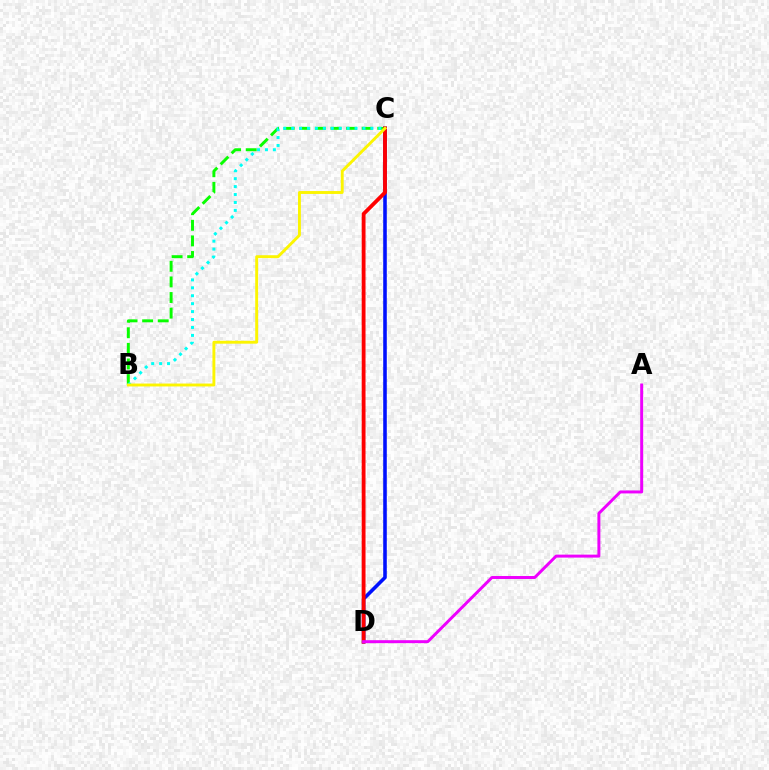{('B', 'C'): [{'color': '#08ff00', 'line_style': 'dashed', 'thickness': 2.12}, {'color': '#00fff6', 'line_style': 'dotted', 'thickness': 2.15}, {'color': '#fcf500', 'line_style': 'solid', 'thickness': 2.09}], ('C', 'D'): [{'color': '#0010ff', 'line_style': 'solid', 'thickness': 2.58}, {'color': '#ff0000', 'line_style': 'solid', 'thickness': 2.75}], ('A', 'D'): [{'color': '#ee00ff', 'line_style': 'solid', 'thickness': 2.13}]}